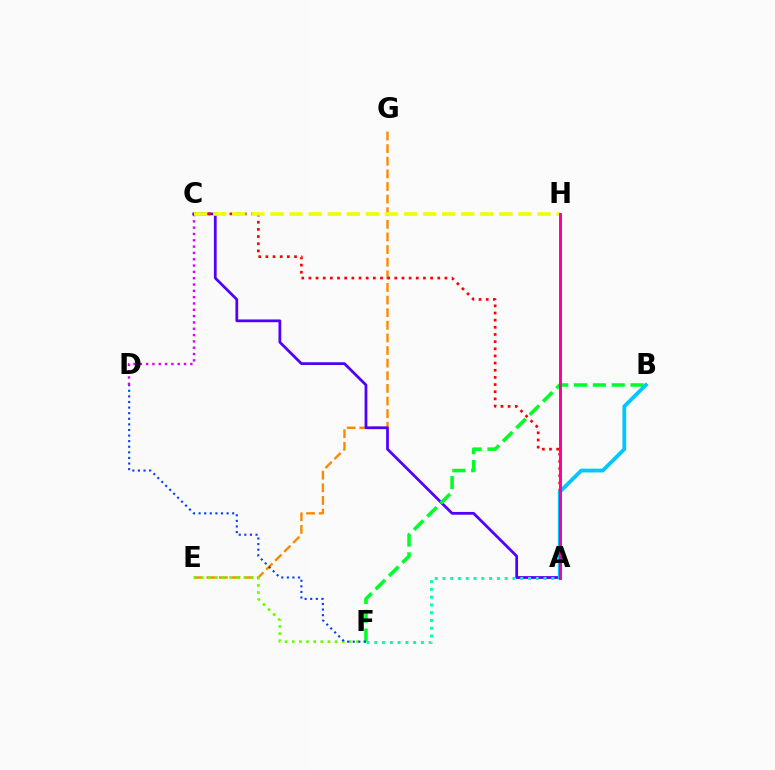{('C', 'D'): [{'color': '#d600ff', 'line_style': 'dotted', 'thickness': 1.72}], ('E', 'G'): [{'color': '#ff8800', 'line_style': 'dashed', 'thickness': 1.71}], ('A', 'C'): [{'color': '#4f00ff', 'line_style': 'solid', 'thickness': 1.98}, {'color': '#ff0000', 'line_style': 'dotted', 'thickness': 1.94}], ('E', 'F'): [{'color': '#66ff00', 'line_style': 'dotted', 'thickness': 1.94}], ('B', 'F'): [{'color': '#00ff27', 'line_style': 'dashed', 'thickness': 2.56}], ('C', 'H'): [{'color': '#eeff00', 'line_style': 'dashed', 'thickness': 2.59}], ('A', 'B'): [{'color': '#00c7ff', 'line_style': 'solid', 'thickness': 2.73}], ('A', 'F'): [{'color': '#00ffaf', 'line_style': 'dotted', 'thickness': 2.11}], ('D', 'F'): [{'color': '#003fff', 'line_style': 'dotted', 'thickness': 1.52}], ('A', 'H'): [{'color': '#ff00a0', 'line_style': 'solid', 'thickness': 2.13}]}